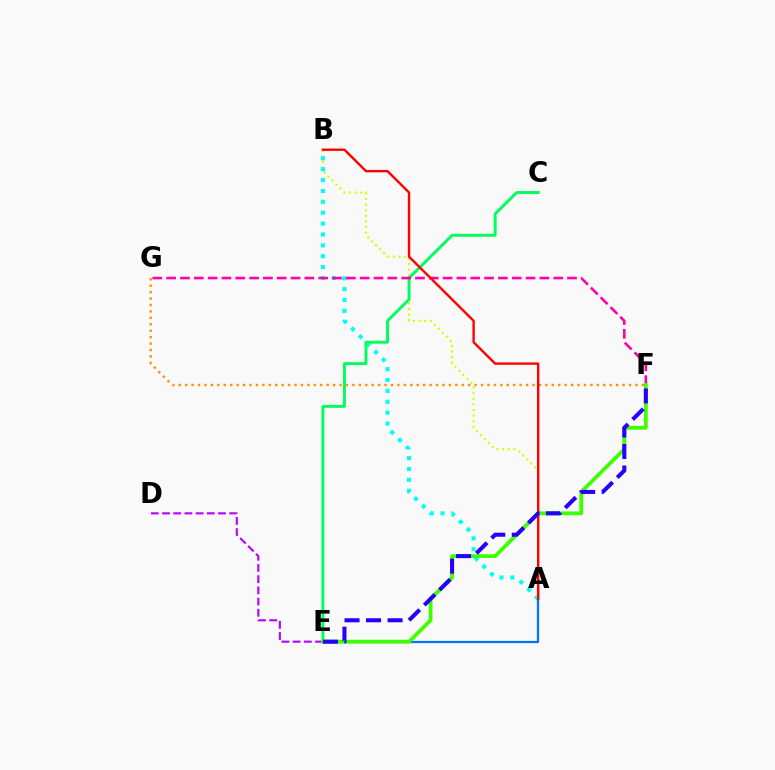{('A', 'B'): [{'color': '#d1ff00', 'line_style': 'dotted', 'thickness': 1.53}, {'color': '#00fff6', 'line_style': 'dotted', 'thickness': 2.96}, {'color': '#ff0000', 'line_style': 'solid', 'thickness': 1.71}], ('A', 'E'): [{'color': '#0074ff', 'line_style': 'solid', 'thickness': 1.63}], ('C', 'E'): [{'color': '#00ff5c', 'line_style': 'solid', 'thickness': 2.11}], ('F', 'G'): [{'color': '#ff00ac', 'line_style': 'dashed', 'thickness': 1.88}, {'color': '#ff9400', 'line_style': 'dotted', 'thickness': 1.75}], ('D', 'E'): [{'color': '#b900ff', 'line_style': 'dashed', 'thickness': 1.52}], ('E', 'F'): [{'color': '#3dff00', 'line_style': 'solid', 'thickness': 2.71}, {'color': '#2500ff', 'line_style': 'dashed', 'thickness': 2.92}]}